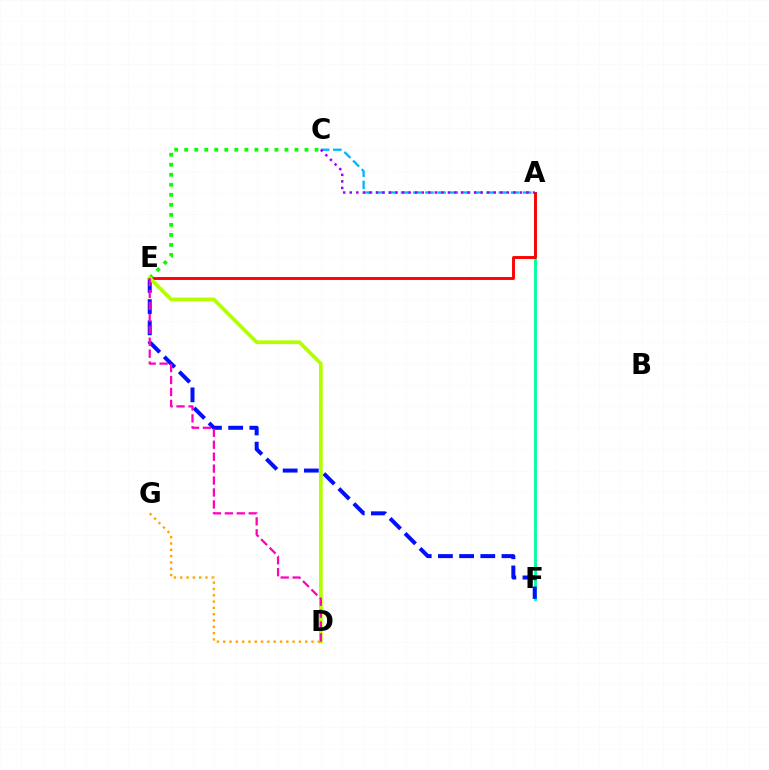{('A', 'C'): [{'color': '#00b5ff', 'line_style': 'dashed', 'thickness': 1.66}, {'color': '#9b00ff', 'line_style': 'dotted', 'thickness': 1.78}], ('A', 'F'): [{'color': '#00ff9d', 'line_style': 'solid', 'thickness': 2.05}], ('A', 'E'): [{'color': '#ff0000', 'line_style': 'solid', 'thickness': 2.08}], ('C', 'E'): [{'color': '#08ff00', 'line_style': 'dotted', 'thickness': 2.72}], ('E', 'F'): [{'color': '#0010ff', 'line_style': 'dashed', 'thickness': 2.88}], ('D', 'E'): [{'color': '#b3ff00', 'line_style': 'solid', 'thickness': 2.69}, {'color': '#ff00bd', 'line_style': 'dashed', 'thickness': 1.62}], ('D', 'G'): [{'color': '#ffa500', 'line_style': 'dotted', 'thickness': 1.71}]}